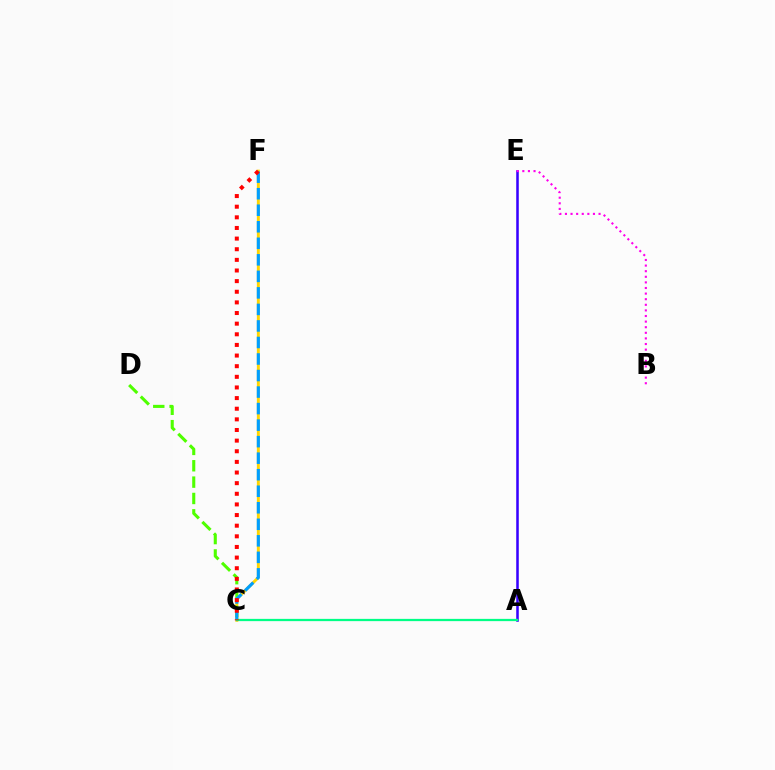{('A', 'E'): [{'color': '#3700ff', 'line_style': 'solid', 'thickness': 1.83}], ('C', 'F'): [{'color': '#ffd500', 'line_style': 'solid', 'thickness': 2.11}, {'color': '#009eff', 'line_style': 'dashed', 'thickness': 2.25}, {'color': '#ff0000', 'line_style': 'dotted', 'thickness': 2.89}], ('C', 'D'): [{'color': '#4fff00', 'line_style': 'dashed', 'thickness': 2.22}], ('A', 'C'): [{'color': '#00ff86', 'line_style': 'solid', 'thickness': 1.63}], ('B', 'E'): [{'color': '#ff00ed', 'line_style': 'dotted', 'thickness': 1.52}]}